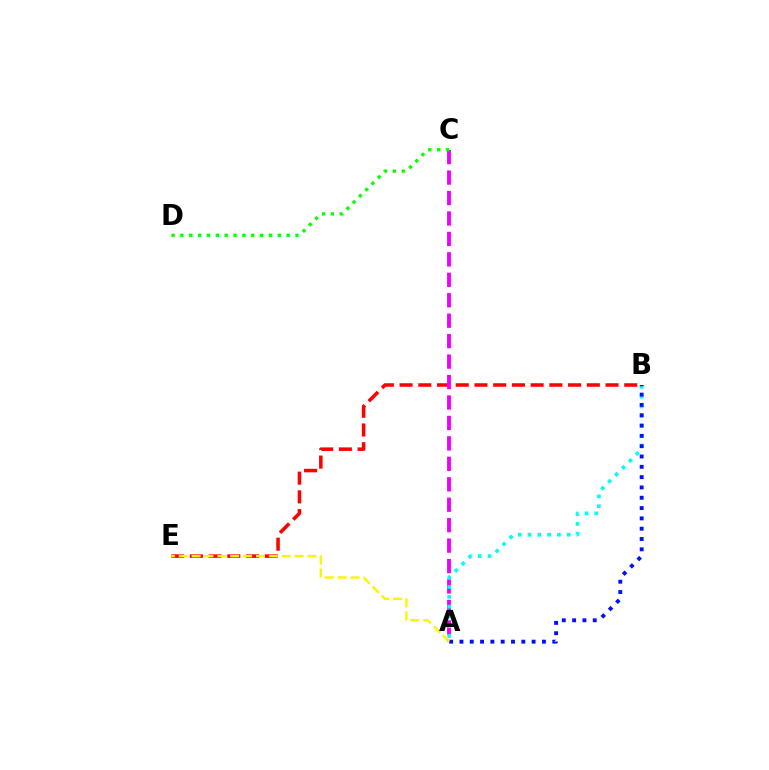{('B', 'E'): [{'color': '#ff0000', 'line_style': 'dashed', 'thickness': 2.54}], ('A', 'C'): [{'color': '#ee00ff', 'line_style': 'dashed', 'thickness': 2.78}], ('C', 'D'): [{'color': '#08ff00', 'line_style': 'dotted', 'thickness': 2.41}], ('A', 'B'): [{'color': '#00fff6', 'line_style': 'dotted', 'thickness': 2.66}, {'color': '#0010ff', 'line_style': 'dotted', 'thickness': 2.8}], ('A', 'E'): [{'color': '#fcf500', 'line_style': 'dashed', 'thickness': 1.75}]}